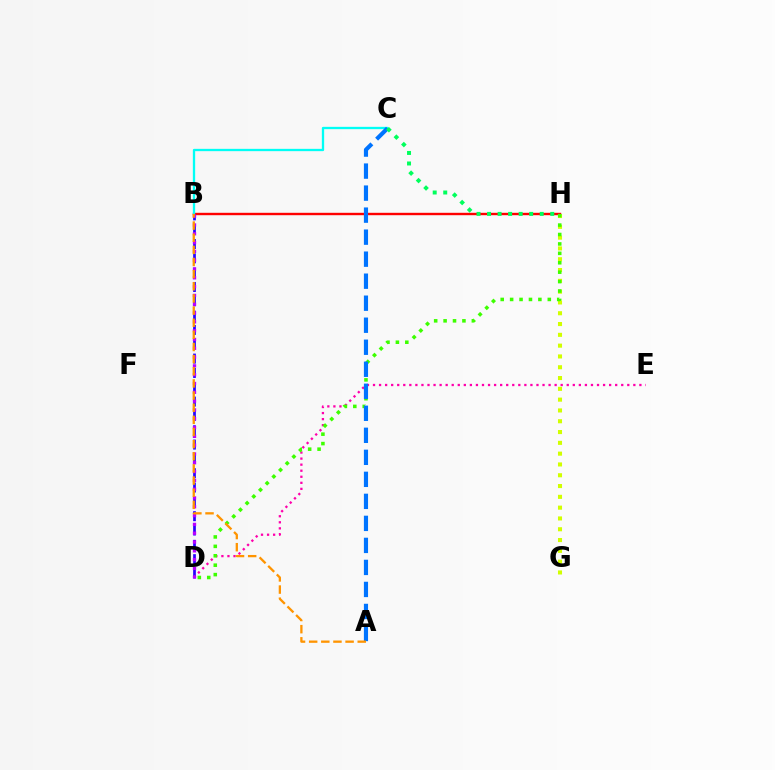{('B', 'H'): [{'color': '#ff0000', 'line_style': 'solid', 'thickness': 1.73}], ('G', 'H'): [{'color': '#d1ff00', 'line_style': 'dotted', 'thickness': 2.93}], ('B', 'C'): [{'color': '#00fff6', 'line_style': 'solid', 'thickness': 1.67}], ('B', 'D'): [{'color': '#2500ff', 'line_style': 'dashed', 'thickness': 1.95}, {'color': '#b900ff', 'line_style': 'dotted', 'thickness': 2.39}], ('D', 'E'): [{'color': '#ff00ac', 'line_style': 'dotted', 'thickness': 1.64}], ('D', 'H'): [{'color': '#3dff00', 'line_style': 'dotted', 'thickness': 2.56}], ('A', 'C'): [{'color': '#0074ff', 'line_style': 'dashed', 'thickness': 2.99}], ('A', 'B'): [{'color': '#ff9400', 'line_style': 'dashed', 'thickness': 1.65}], ('C', 'H'): [{'color': '#00ff5c', 'line_style': 'dotted', 'thickness': 2.86}]}